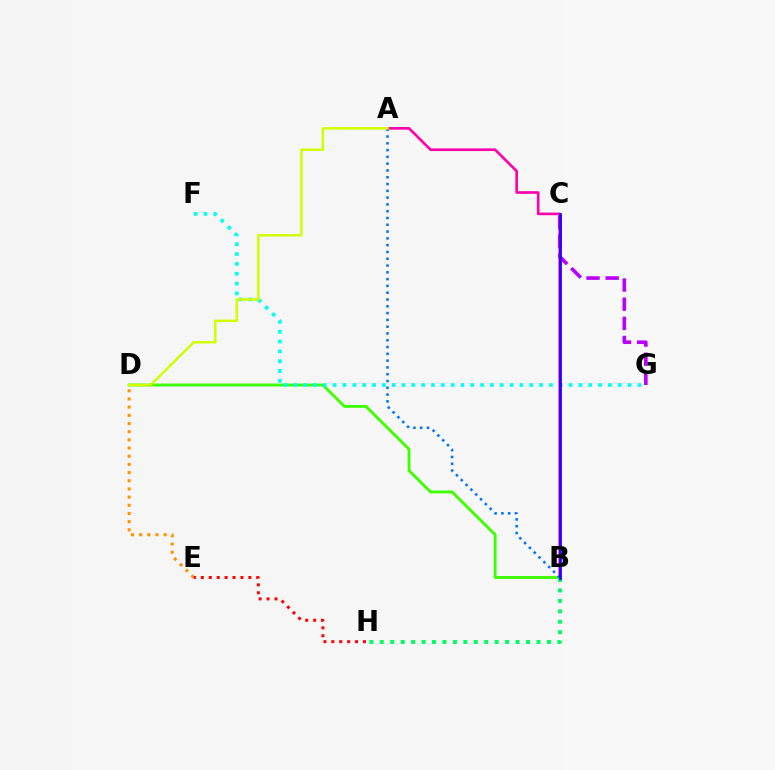{('B', 'D'): [{'color': '#3dff00', 'line_style': 'solid', 'thickness': 2.06}], ('D', 'E'): [{'color': '#ff9400', 'line_style': 'dotted', 'thickness': 2.22}], ('C', 'G'): [{'color': '#b900ff', 'line_style': 'dashed', 'thickness': 2.6}], ('F', 'G'): [{'color': '#00fff6', 'line_style': 'dotted', 'thickness': 2.67}], ('E', 'H'): [{'color': '#ff0000', 'line_style': 'dotted', 'thickness': 2.15}], ('A', 'B'): [{'color': '#ff00ac', 'line_style': 'solid', 'thickness': 1.9}, {'color': '#0074ff', 'line_style': 'dotted', 'thickness': 1.85}], ('B', 'H'): [{'color': '#00ff5c', 'line_style': 'dotted', 'thickness': 2.84}], ('B', 'C'): [{'color': '#2500ff', 'line_style': 'solid', 'thickness': 2.0}], ('A', 'D'): [{'color': '#d1ff00', 'line_style': 'solid', 'thickness': 1.79}]}